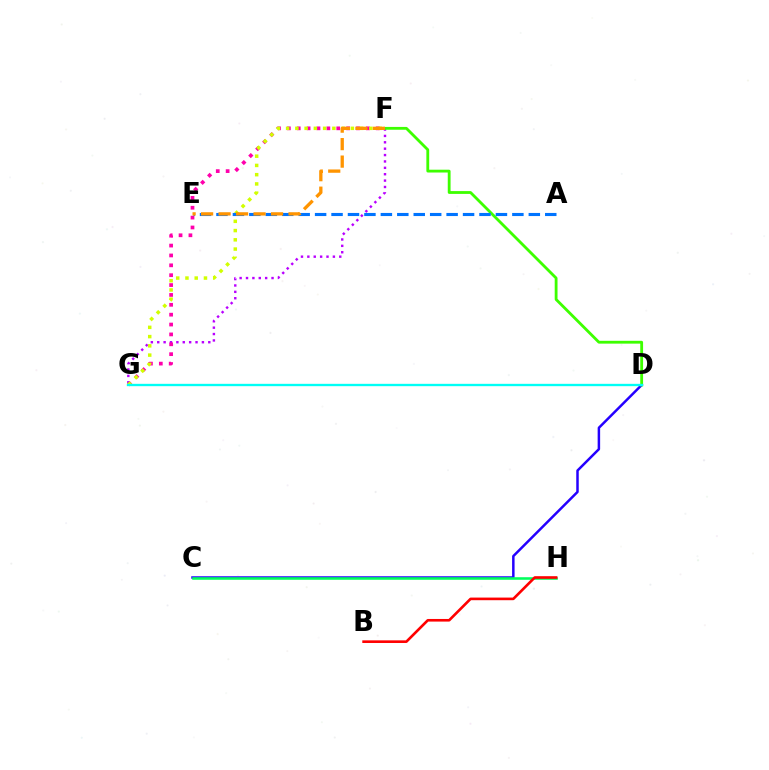{('F', 'G'): [{'color': '#b900ff', 'line_style': 'dotted', 'thickness': 1.73}, {'color': '#ff00ac', 'line_style': 'dotted', 'thickness': 2.68}, {'color': '#d1ff00', 'line_style': 'dotted', 'thickness': 2.51}], ('C', 'D'): [{'color': '#2500ff', 'line_style': 'solid', 'thickness': 1.79}], ('D', 'F'): [{'color': '#3dff00', 'line_style': 'solid', 'thickness': 2.03}], ('C', 'H'): [{'color': '#00ff5c', 'line_style': 'solid', 'thickness': 1.86}], ('A', 'E'): [{'color': '#0074ff', 'line_style': 'dashed', 'thickness': 2.23}], ('B', 'H'): [{'color': '#ff0000', 'line_style': 'solid', 'thickness': 1.89}], ('E', 'F'): [{'color': '#ff9400', 'line_style': 'dashed', 'thickness': 2.38}], ('D', 'G'): [{'color': '#00fff6', 'line_style': 'solid', 'thickness': 1.69}]}